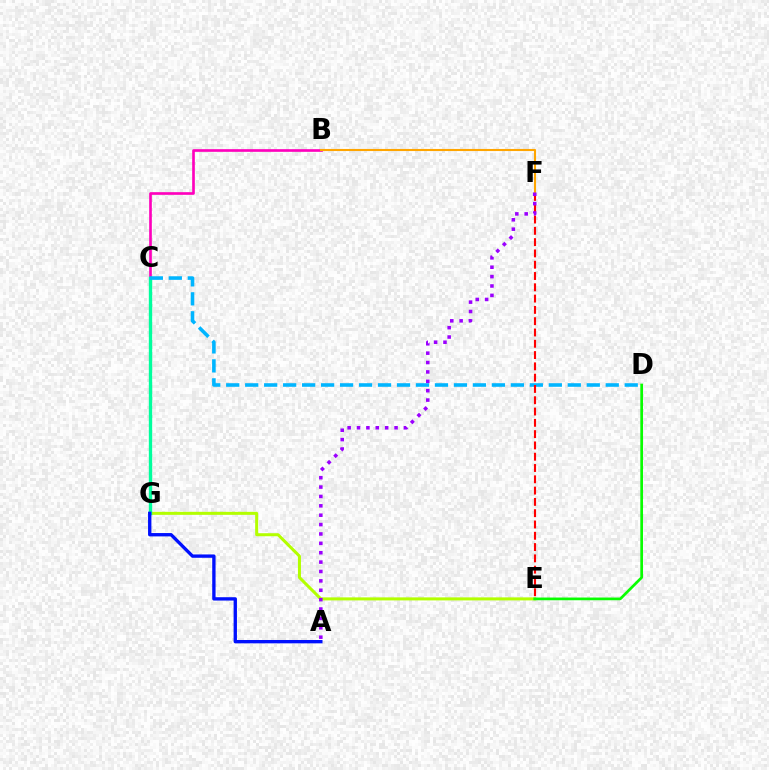{('B', 'C'): [{'color': '#ff00bd', 'line_style': 'solid', 'thickness': 1.91}], ('B', 'F'): [{'color': '#ffa500', 'line_style': 'solid', 'thickness': 1.51}], ('E', 'G'): [{'color': '#b3ff00', 'line_style': 'solid', 'thickness': 2.18}], ('C', 'G'): [{'color': '#00ff9d', 'line_style': 'solid', 'thickness': 2.41}], ('C', 'D'): [{'color': '#00b5ff', 'line_style': 'dashed', 'thickness': 2.58}], ('E', 'F'): [{'color': '#ff0000', 'line_style': 'dashed', 'thickness': 1.53}], ('A', 'F'): [{'color': '#9b00ff', 'line_style': 'dotted', 'thickness': 2.55}], ('D', 'E'): [{'color': '#08ff00', 'line_style': 'solid', 'thickness': 1.95}], ('A', 'G'): [{'color': '#0010ff', 'line_style': 'solid', 'thickness': 2.41}]}